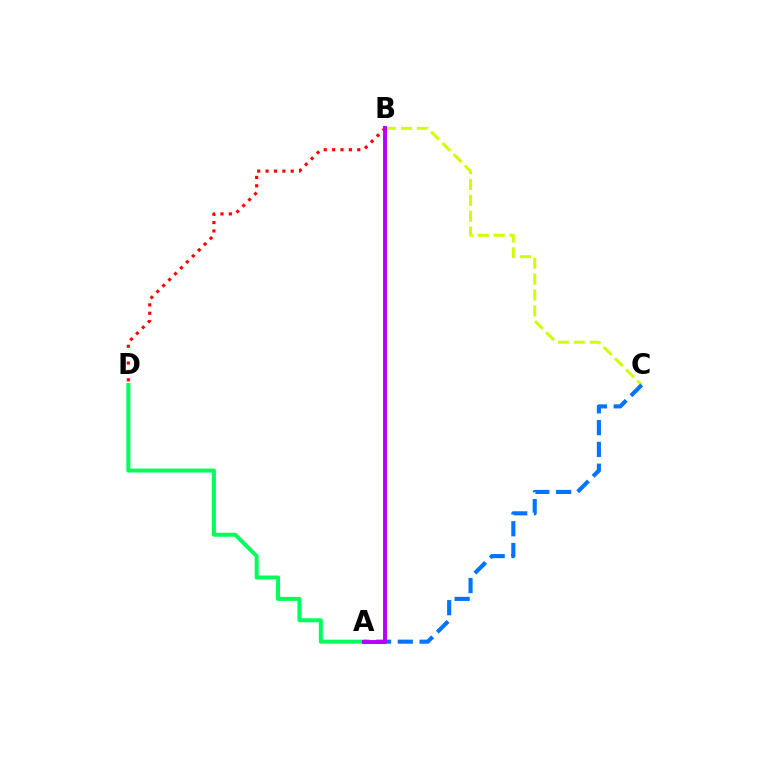{('B', 'C'): [{'color': '#d1ff00', 'line_style': 'dashed', 'thickness': 2.16}], ('A', 'D'): [{'color': '#00ff5c', 'line_style': 'solid', 'thickness': 2.87}], ('B', 'D'): [{'color': '#ff0000', 'line_style': 'dotted', 'thickness': 2.28}], ('A', 'C'): [{'color': '#0074ff', 'line_style': 'dashed', 'thickness': 2.96}], ('A', 'B'): [{'color': '#b900ff', 'line_style': 'solid', 'thickness': 2.83}]}